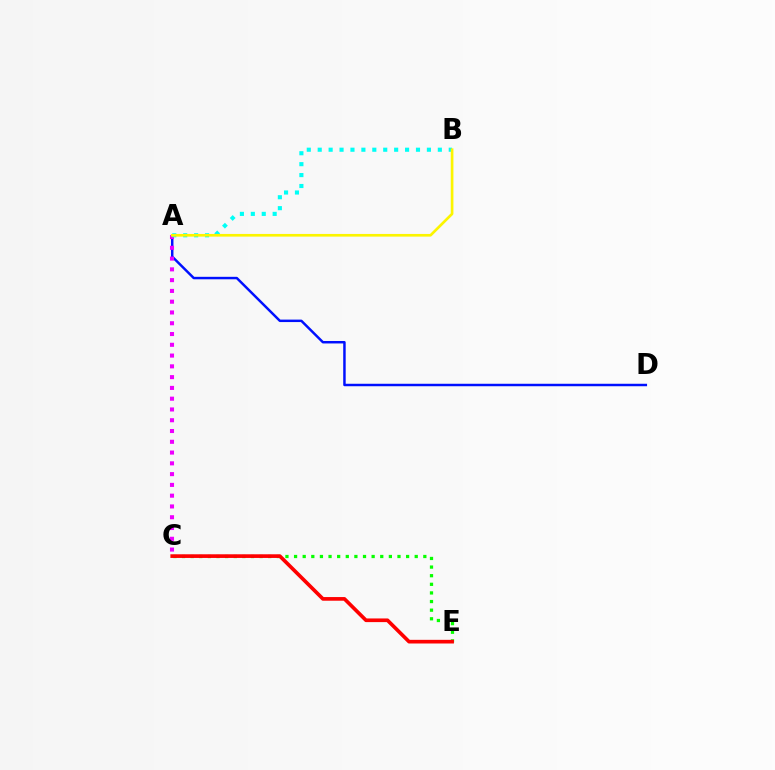{('A', 'D'): [{'color': '#0010ff', 'line_style': 'solid', 'thickness': 1.78}], ('A', 'C'): [{'color': '#ee00ff', 'line_style': 'dotted', 'thickness': 2.93}], ('A', 'B'): [{'color': '#00fff6', 'line_style': 'dotted', 'thickness': 2.97}, {'color': '#fcf500', 'line_style': 'solid', 'thickness': 1.92}], ('C', 'E'): [{'color': '#08ff00', 'line_style': 'dotted', 'thickness': 2.34}, {'color': '#ff0000', 'line_style': 'solid', 'thickness': 2.64}]}